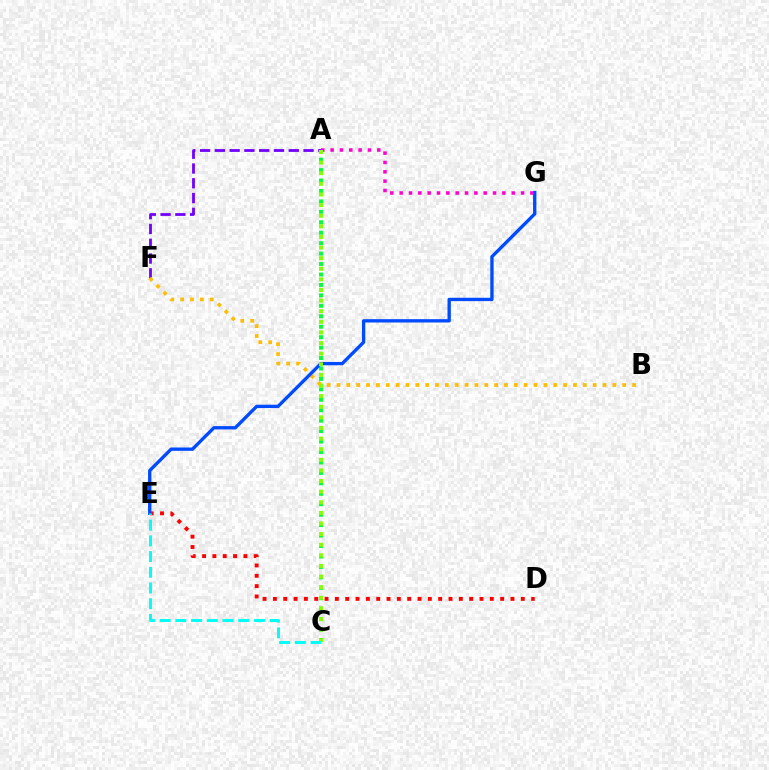{('D', 'E'): [{'color': '#ff0000', 'line_style': 'dotted', 'thickness': 2.81}], ('A', 'F'): [{'color': '#7200ff', 'line_style': 'dashed', 'thickness': 2.01}], ('B', 'F'): [{'color': '#ffbd00', 'line_style': 'dotted', 'thickness': 2.68}], ('A', 'C'): [{'color': '#00ff39', 'line_style': 'dotted', 'thickness': 2.84}, {'color': '#84ff00', 'line_style': 'dotted', 'thickness': 2.88}], ('E', 'G'): [{'color': '#004bff', 'line_style': 'solid', 'thickness': 2.4}], ('A', 'G'): [{'color': '#ff00cf', 'line_style': 'dotted', 'thickness': 2.54}], ('C', 'E'): [{'color': '#00fff6', 'line_style': 'dashed', 'thickness': 2.13}]}